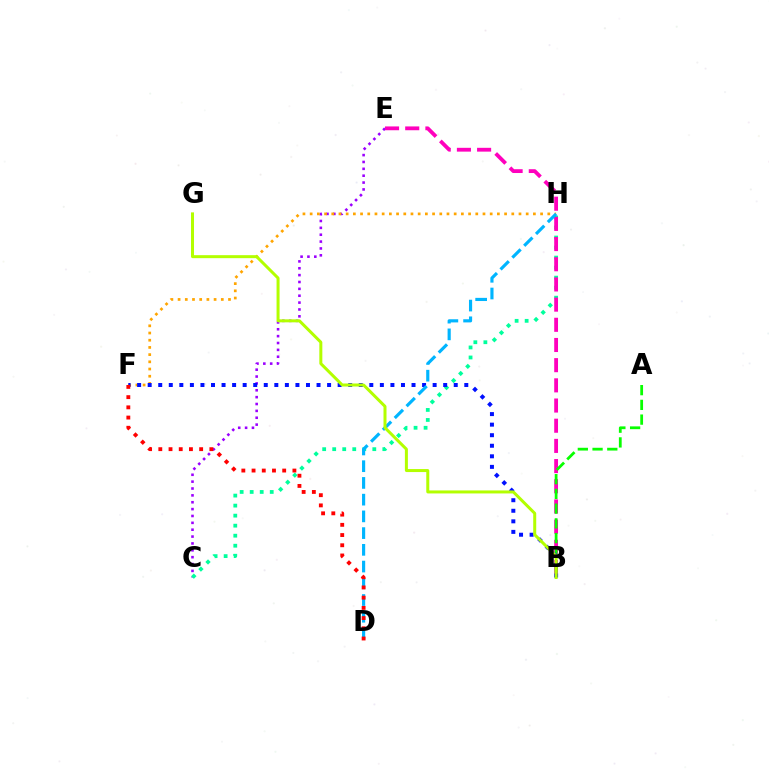{('C', 'E'): [{'color': '#9b00ff', 'line_style': 'dotted', 'thickness': 1.87}], ('C', 'H'): [{'color': '#00ff9d', 'line_style': 'dotted', 'thickness': 2.72}], ('F', 'H'): [{'color': '#ffa500', 'line_style': 'dotted', 'thickness': 1.96}], ('B', 'E'): [{'color': '#ff00bd', 'line_style': 'dashed', 'thickness': 2.74}], ('A', 'B'): [{'color': '#08ff00', 'line_style': 'dashed', 'thickness': 2.0}], ('B', 'F'): [{'color': '#0010ff', 'line_style': 'dotted', 'thickness': 2.87}], ('D', 'H'): [{'color': '#00b5ff', 'line_style': 'dashed', 'thickness': 2.27}], ('B', 'G'): [{'color': '#b3ff00', 'line_style': 'solid', 'thickness': 2.16}], ('D', 'F'): [{'color': '#ff0000', 'line_style': 'dotted', 'thickness': 2.77}]}